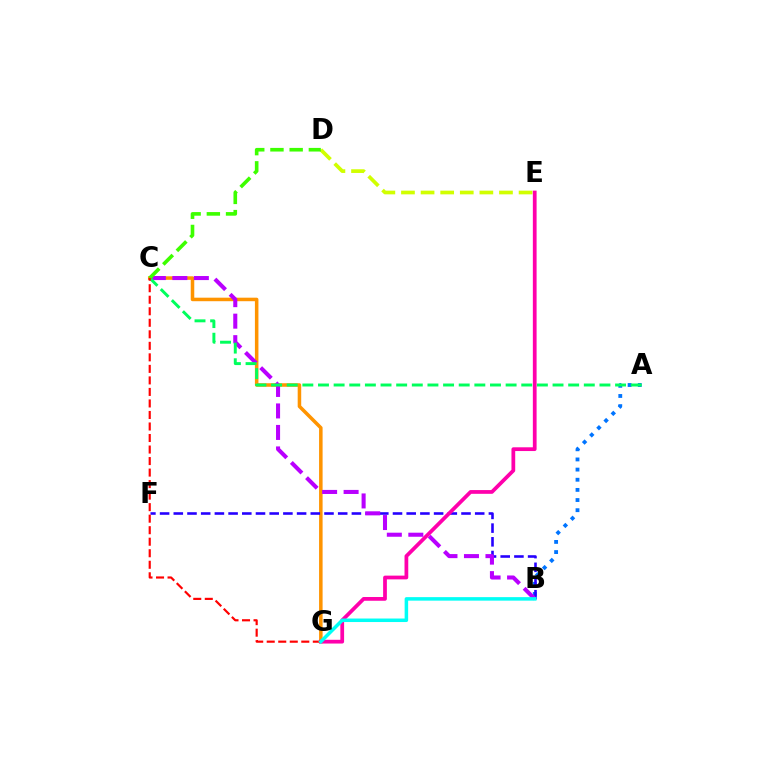{('C', 'G'): [{'color': '#ff9400', 'line_style': 'solid', 'thickness': 2.54}, {'color': '#ff0000', 'line_style': 'dashed', 'thickness': 1.57}], ('A', 'B'): [{'color': '#0074ff', 'line_style': 'dotted', 'thickness': 2.76}], ('B', 'F'): [{'color': '#2500ff', 'line_style': 'dashed', 'thickness': 1.86}], ('D', 'E'): [{'color': '#d1ff00', 'line_style': 'dashed', 'thickness': 2.66}], ('B', 'C'): [{'color': '#b900ff', 'line_style': 'dashed', 'thickness': 2.92}], ('A', 'C'): [{'color': '#00ff5c', 'line_style': 'dashed', 'thickness': 2.12}], ('C', 'D'): [{'color': '#3dff00', 'line_style': 'dashed', 'thickness': 2.61}], ('E', 'G'): [{'color': '#ff00ac', 'line_style': 'solid', 'thickness': 2.7}], ('B', 'G'): [{'color': '#00fff6', 'line_style': 'solid', 'thickness': 2.53}]}